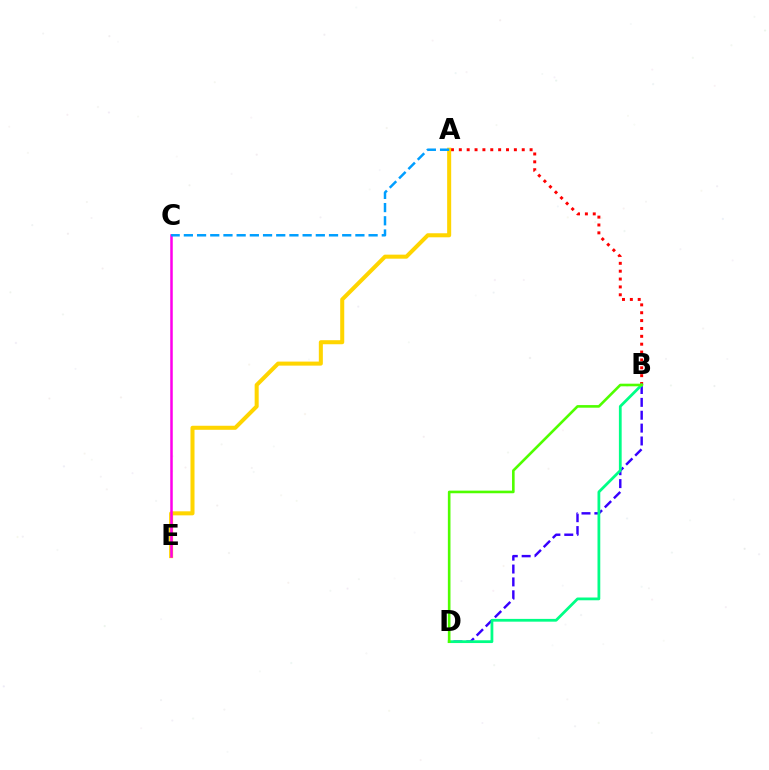{('A', 'B'): [{'color': '#ff0000', 'line_style': 'dotted', 'thickness': 2.14}], ('B', 'D'): [{'color': '#3700ff', 'line_style': 'dashed', 'thickness': 1.75}, {'color': '#00ff86', 'line_style': 'solid', 'thickness': 1.99}, {'color': '#4fff00', 'line_style': 'solid', 'thickness': 1.88}], ('A', 'E'): [{'color': '#ffd500', 'line_style': 'solid', 'thickness': 2.91}], ('C', 'E'): [{'color': '#ff00ed', 'line_style': 'solid', 'thickness': 1.82}], ('A', 'C'): [{'color': '#009eff', 'line_style': 'dashed', 'thickness': 1.79}]}